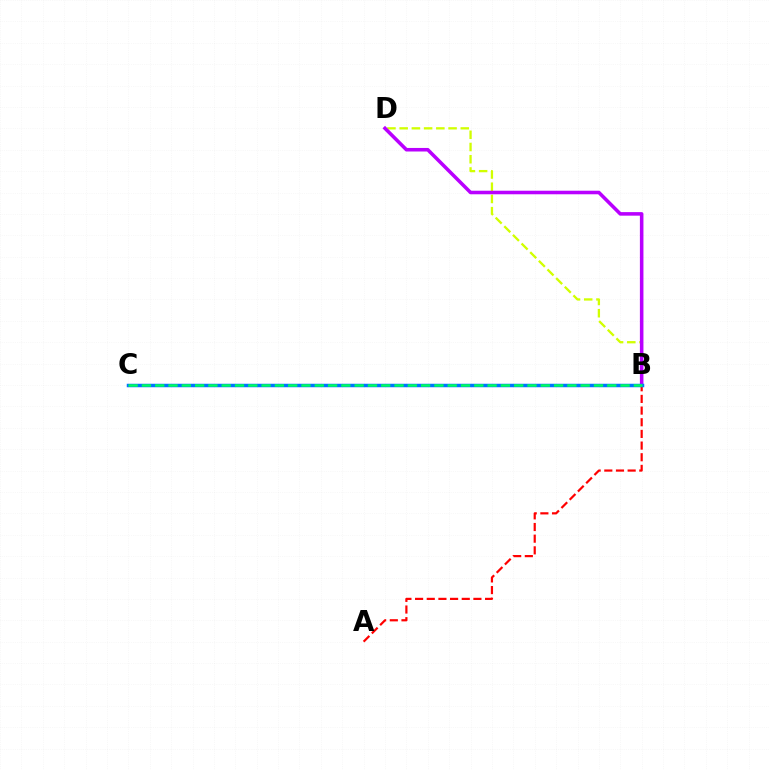{('A', 'B'): [{'color': '#ff0000', 'line_style': 'dashed', 'thickness': 1.58}], ('B', 'D'): [{'color': '#d1ff00', 'line_style': 'dashed', 'thickness': 1.66}, {'color': '#b900ff', 'line_style': 'solid', 'thickness': 2.56}], ('B', 'C'): [{'color': '#0074ff', 'line_style': 'solid', 'thickness': 2.51}, {'color': '#00ff5c', 'line_style': 'dashed', 'thickness': 1.81}]}